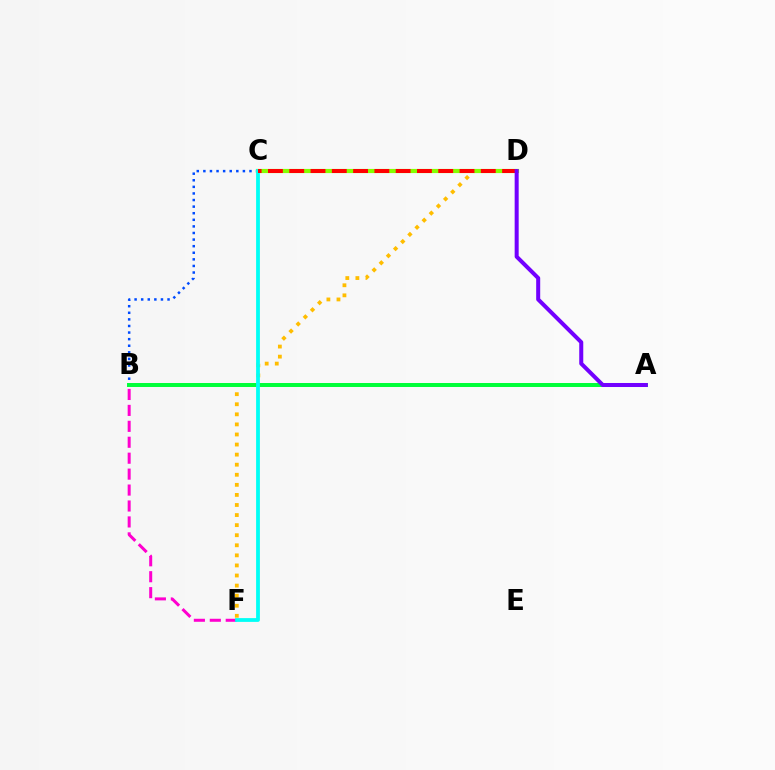{('D', 'F'): [{'color': '#ffbd00', 'line_style': 'dotted', 'thickness': 2.74}], ('B', 'C'): [{'color': '#004bff', 'line_style': 'dotted', 'thickness': 1.79}], ('B', 'F'): [{'color': '#ff00cf', 'line_style': 'dashed', 'thickness': 2.16}], ('A', 'B'): [{'color': '#00ff39', 'line_style': 'solid', 'thickness': 2.86}], ('C', 'D'): [{'color': '#84ff00', 'line_style': 'solid', 'thickness': 3.0}, {'color': '#ff0000', 'line_style': 'dashed', 'thickness': 2.89}], ('C', 'F'): [{'color': '#00fff6', 'line_style': 'solid', 'thickness': 2.72}], ('A', 'D'): [{'color': '#7200ff', 'line_style': 'solid', 'thickness': 2.89}]}